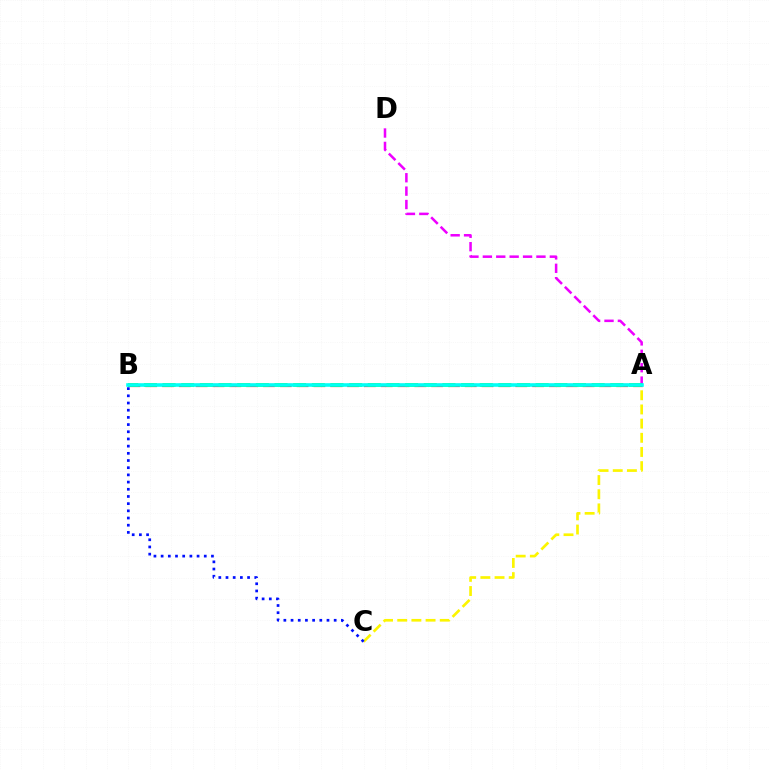{('A', 'C'): [{'color': '#fcf500', 'line_style': 'dashed', 'thickness': 1.93}], ('A', 'D'): [{'color': '#ee00ff', 'line_style': 'dashed', 'thickness': 1.82}], ('A', 'B'): [{'color': '#ff0000', 'line_style': 'dashed', 'thickness': 2.29}, {'color': '#08ff00', 'line_style': 'dashed', 'thickness': 2.53}, {'color': '#00fff6', 'line_style': 'solid', 'thickness': 2.59}], ('B', 'C'): [{'color': '#0010ff', 'line_style': 'dotted', 'thickness': 1.95}]}